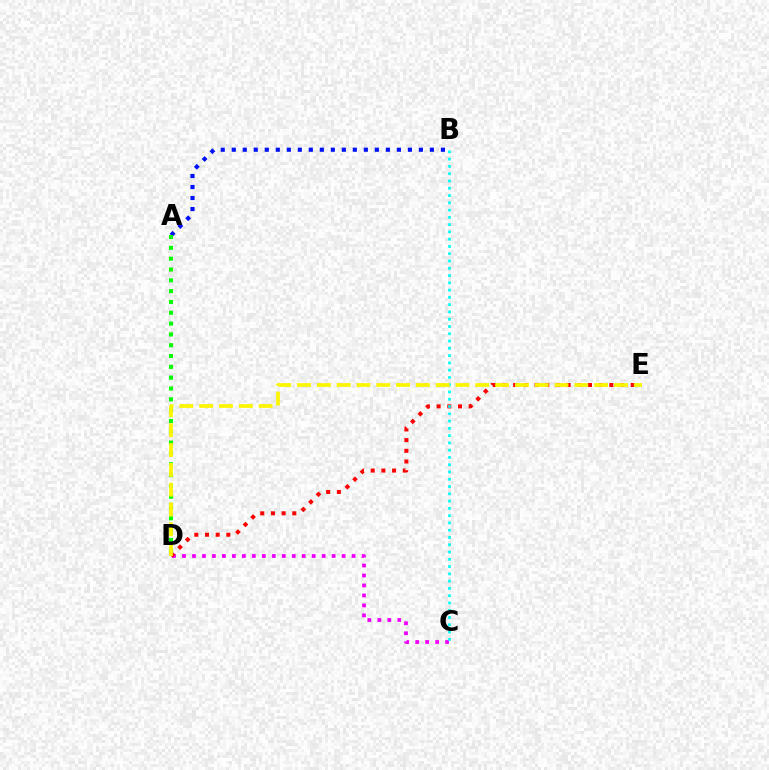{('A', 'B'): [{'color': '#0010ff', 'line_style': 'dotted', 'thickness': 2.99}], ('C', 'D'): [{'color': '#ee00ff', 'line_style': 'dotted', 'thickness': 2.71}], ('D', 'E'): [{'color': '#ff0000', 'line_style': 'dotted', 'thickness': 2.9}, {'color': '#fcf500', 'line_style': 'dashed', 'thickness': 2.69}], ('B', 'C'): [{'color': '#00fff6', 'line_style': 'dotted', 'thickness': 1.98}], ('A', 'D'): [{'color': '#08ff00', 'line_style': 'dotted', 'thickness': 2.94}]}